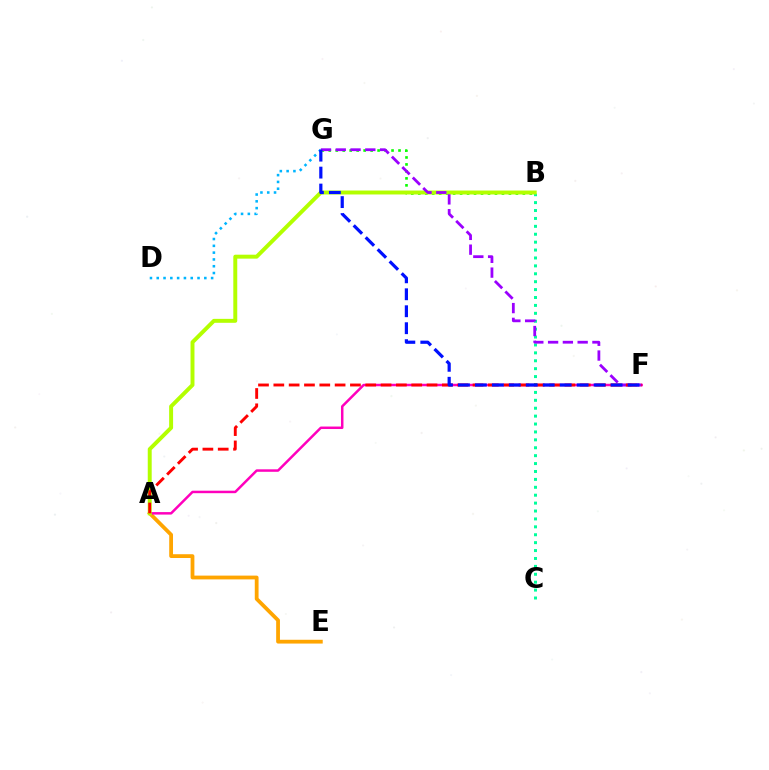{('B', 'G'): [{'color': '#08ff00', 'line_style': 'dotted', 'thickness': 1.89}], ('A', 'E'): [{'color': '#ffa500', 'line_style': 'solid', 'thickness': 2.72}], ('A', 'F'): [{'color': '#ff00bd', 'line_style': 'solid', 'thickness': 1.79}, {'color': '#ff0000', 'line_style': 'dashed', 'thickness': 2.08}], ('B', 'C'): [{'color': '#00ff9d', 'line_style': 'dotted', 'thickness': 2.15}], ('A', 'B'): [{'color': '#b3ff00', 'line_style': 'solid', 'thickness': 2.84}], ('D', 'G'): [{'color': '#00b5ff', 'line_style': 'dotted', 'thickness': 1.85}], ('F', 'G'): [{'color': '#9b00ff', 'line_style': 'dashed', 'thickness': 2.01}, {'color': '#0010ff', 'line_style': 'dashed', 'thickness': 2.3}]}